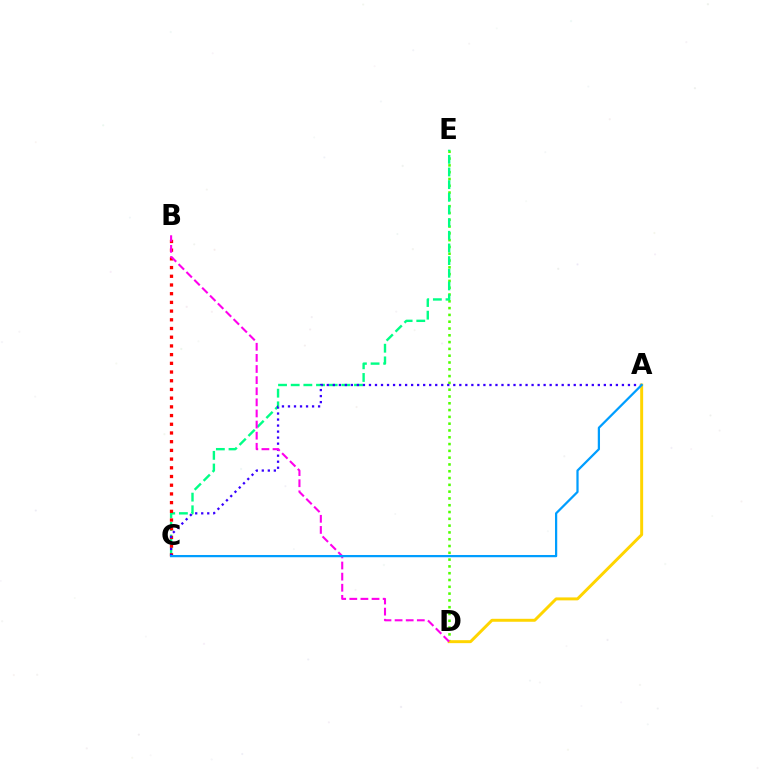{('D', 'E'): [{'color': '#4fff00', 'line_style': 'dotted', 'thickness': 1.85}], ('C', 'E'): [{'color': '#00ff86', 'line_style': 'dashed', 'thickness': 1.72}], ('B', 'C'): [{'color': '#ff0000', 'line_style': 'dotted', 'thickness': 2.37}], ('A', 'C'): [{'color': '#3700ff', 'line_style': 'dotted', 'thickness': 1.64}, {'color': '#009eff', 'line_style': 'solid', 'thickness': 1.61}], ('A', 'D'): [{'color': '#ffd500', 'line_style': 'solid', 'thickness': 2.13}], ('B', 'D'): [{'color': '#ff00ed', 'line_style': 'dashed', 'thickness': 1.51}]}